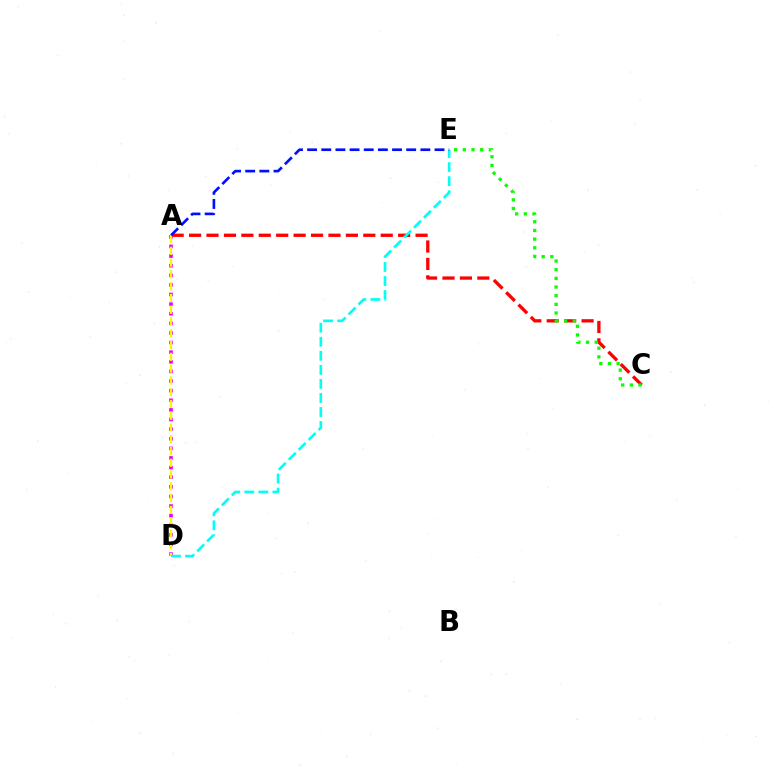{('A', 'D'): [{'color': '#ee00ff', 'line_style': 'dotted', 'thickness': 2.61}, {'color': '#fcf500', 'line_style': 'dashed', 'thickness': 1.6}], ('A', 'C'): [{'color': '#ff0000', 'line_style': 'dashed', 'thickness': 2.37}], ('D', 'E'): [{'color': '#00fff6', 'line_style': 'dashed', 'thickness': 1.91}], ('C', 'E'): [{'color': '#08ff00', 'line_style': 'dotted', 'thickness': 2.35}], ('A', 'E'): [{'color': '#0010ff', 'line_style': 'dashed', 'thickness': 1.92}]}